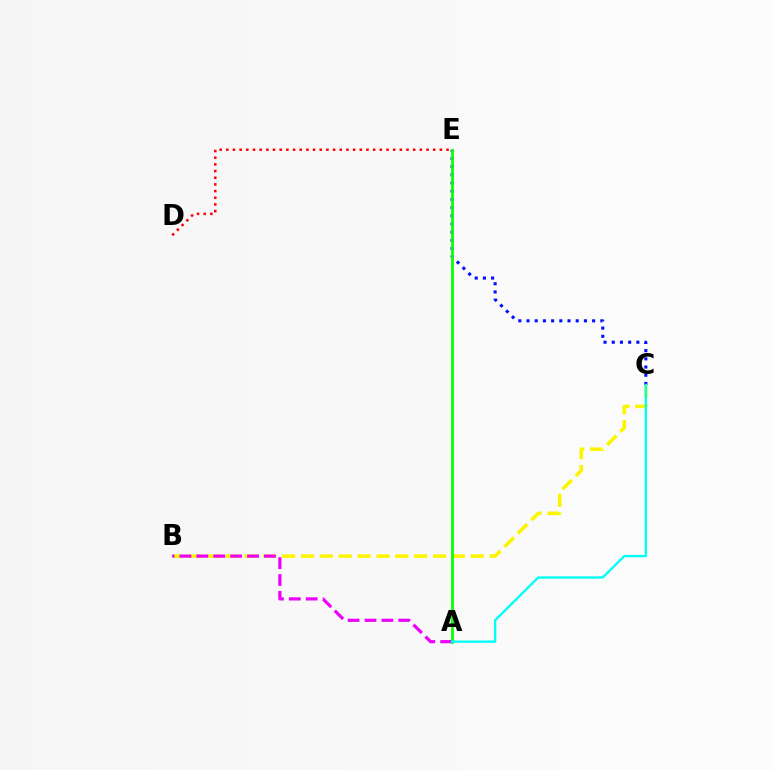{('B', 'C'): [{'color': '#fcf500', 'line_style': 'dashed', 'thickness': 2.56}], ('C', 'E'): [{'color': '#0010ff', 'line_style': 'dotted', 'thickness': 2.23}], ('D', 'E'): [{'color': '#ff0000', 'line_style': 'dotted', 'thickness': 1.81}], ('A', 'B'): [{'color': '#ee00ff', 'line_style': 'dashed', 'thickness': 2.3}], ('A', 'E'): [{'color': '#08ff00', 'line_style': 'solid', 'thickness': 1.99}], ('A', 'C'): [{'color': '#00fff6', 'line_style': 'solid', 'thickness': 1.68}]}